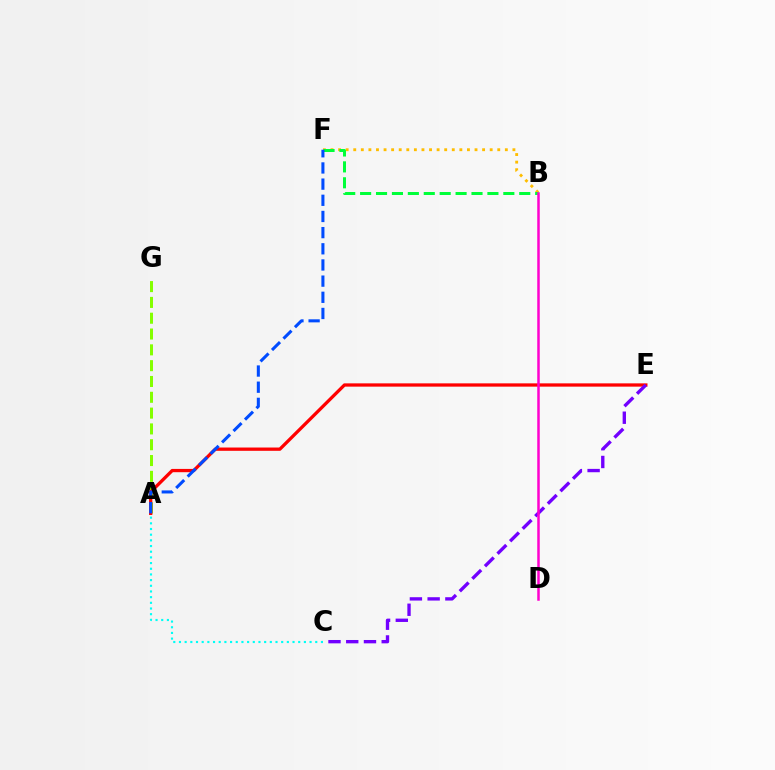{('A', 'C'): [{'color': '#00fff6', 'line_style': 'dotted', 'thickness': 1.54}], ('A', 'G'): [{'color': '#84ff00', 'line_style': 'dashed', 'thickness': 2.15}], ('B', 'F'): [{'color': '#ffbd00', 'line_style': 'dotted', 'thickness': 2.06}, {'color': '#00ff39', 'line_style': 'dashed', 'thickness': 2.16}], ('A', 'E'): [{'color': '#ff0000', 'line_style': 'solid', 'thickness': 2.36}], ('C', 'E'): [{'color': '#7200ff', 'line_style': 'dashed', 'thickness': 2.41}], ('A', 'F'): [{'color': '#004bff', 'line_style': 'dashed', 'thickness': 2.2}], ('B', 'D'): [{'color': '#ff00cf', 'line_style': 'solid', 'thickness': 1.8}]}